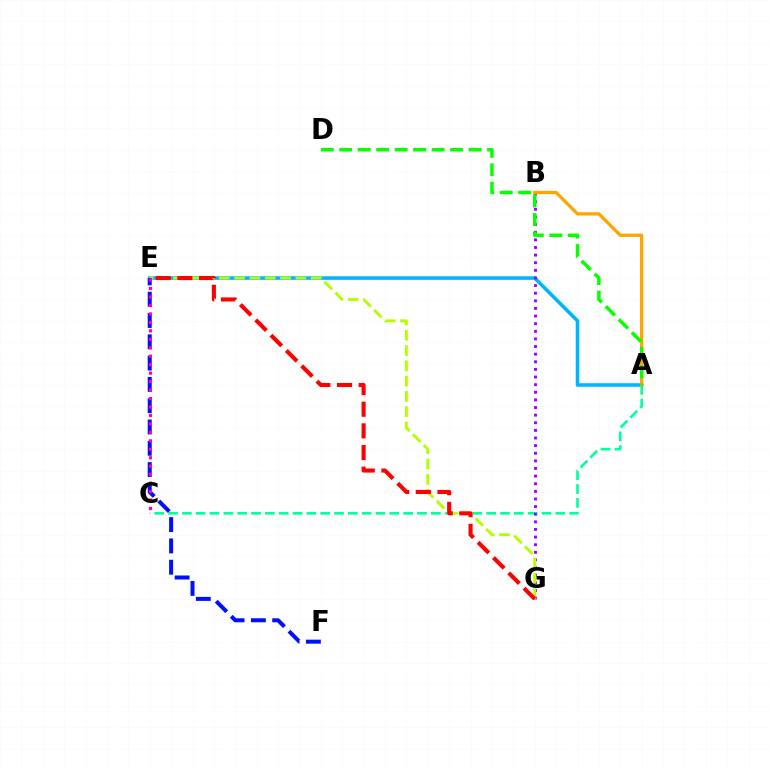{('A', 'C'): [{'color': '#00ff9d', 'line_style': 'dashed', 'thickness': 1.88}], ('A', 'E'): [{'color': '#00b5ff', 'line_style': 'solid', 'thickness': 2.55}], ('B', 'G'): [{'color': '#9b00ff', 'line_style': 'dotted', 'thickness': 2.07}], ('E', 'G'): [{'color': '#b3ff00', 'line_style': 'dashed', 'thickness': 2.08}, {'color': '#ff0000', 'line_style': 'dashed', 'thickness': 2.94}], ('E', 'F'): [{'color': '#0010ff', 'line_style': 'dashed', 'thickness': 2.89}], ('C', 'E'): [{'color': '#ff00bd', 'line_style': 'dotted', 'thickness': 2.3}], ('A', 'B'): [{'color': '#ffa500', 'line_style': 'solid', 'thickness': 2.36}], ('A', 'D'): [{'color': '#08ff00', 'line_style': 'dashed', 'thickness': 2.51}]}